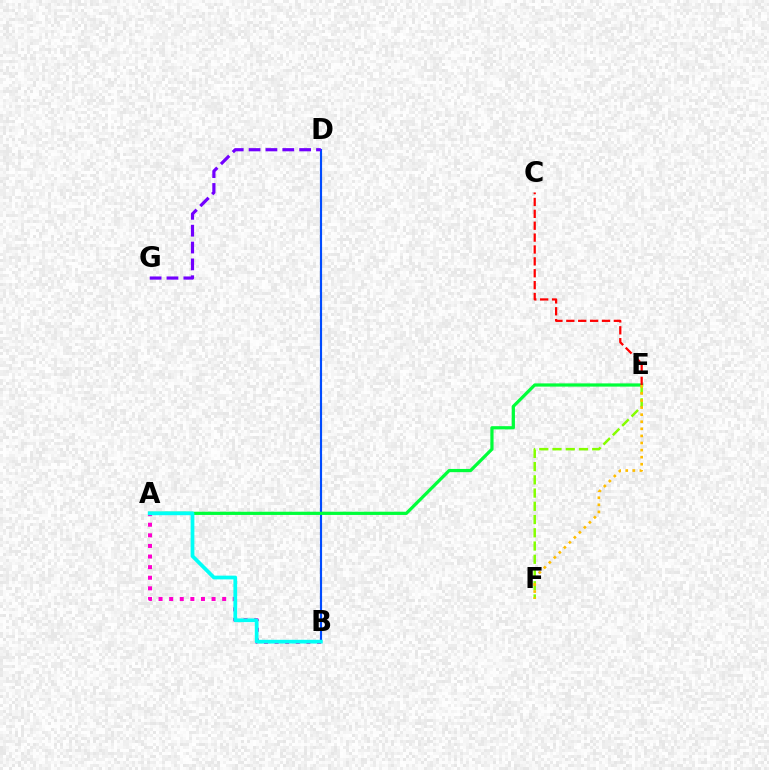{('A', 'B'): [{'color': '#ff00cf', 'line_style': 'dotted', 'thickness': 2.88}, {'color': '#00fff6', 'line_style': 'solid', 'thickness': 2.69}], ('B', 'D'): [{'color': '#004bff', 'line_style': 'solid', 'thickness': 1.55}], ('E', 'F'): [{'color': '#84ff00', 'line_style': 'dashed', 'thickness': 1.8}, {'color': '#ffbd00', 'line_style': 'dotted', 'thickness': 1.92}], ('A', 'E'): [{'color': '#00ff39', 'line_style': 'solid', 'thickness': 2.32}], ('D', 'G'): [{'color': '#7200ff', 'line_style': 'dashed', 'thickness': 2.29}], ('C', 'E'): [{'color': '#ff0000', 'line_style': 'dashed', 'thickness': 1.61}]}